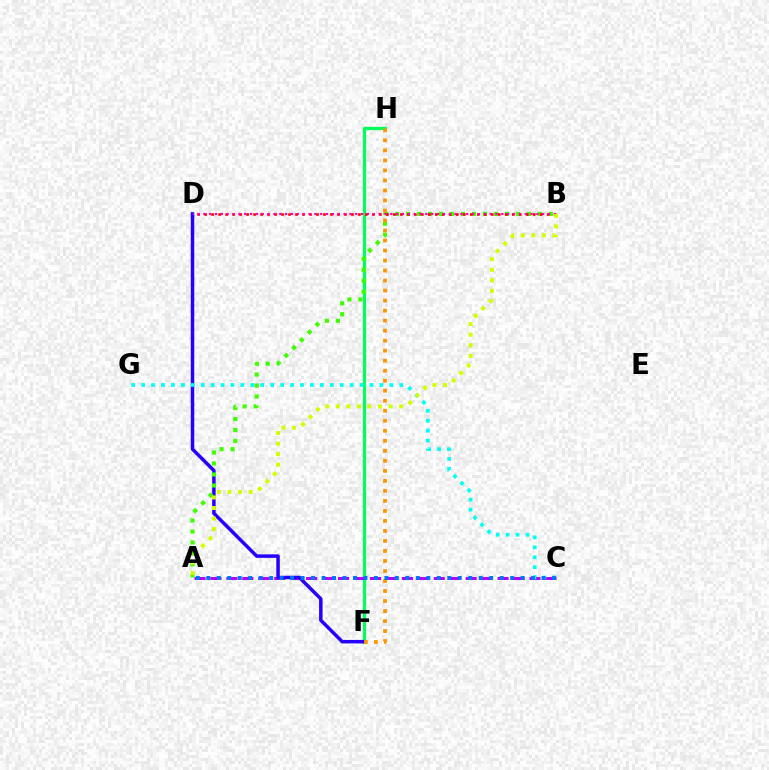{('F', 'H'): [{'color': '#00ff5c', 'line_style': 'solid', 'thickness': 2.32}, {'color': '#ff9400', 'line_style': 'dotted', 'thickness': 2.72}], ('A', 'C'): [{'color': '#b900ff', 'line_style': 'dashed', 'thickness': 2.17}, {'color': '#0074ff', 'line_style': 'dotted', 'thickness': 2.85}], ('D', 'F'): [{'color': '#2500ff', 'line_style': 'solid', 'thickness': 2.51}], ('C', 'G'): [{'color': '#00fff6', 'line_style': 'dotted', 'thickness': 2.7}], ('A', 'B'): [{'color': '#3dff00', 'line_style': 'dotted', 'thickness': 2.98}, {'color': '#d1ff00', 'line_style': 'dotted', 'thickness': 2.87}], ('B', 'D'): [{'color': '#ff0000', 'line_style': 'dotted', 'thickness': 1.9}, {'color': '#ff00ac', 'line_style': 'dotted', 'thickness': 1.59}]}